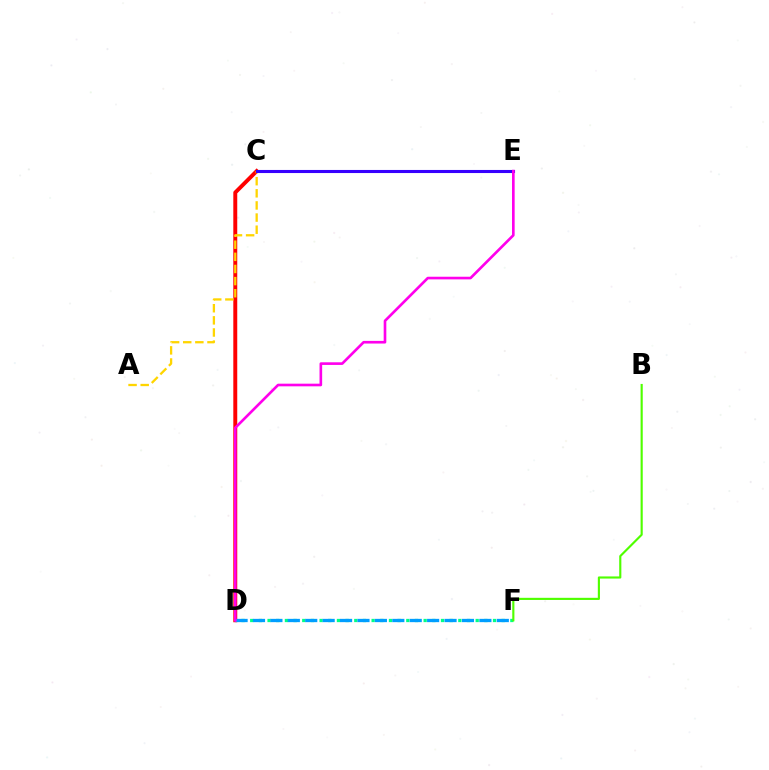{('C', 'D'): [{'color': '#ff0000', 'line_style': 'solid', 'thickness': 2.83}], ('A', 'C'): [{'color': '#ffd500', 'line_style': 'dashed', 'thickness': 1.65}], ('D', 'F'): [{'color': '#00ff86', 'line_style': 'dotted', 'thickness': 2.36}, {'color': '#009eff', 'line_style': 'dashed', 'thickness': 2.37}], ('C', 'E'): [{'color': '#3700ff', 'line_style': 'solid', 'thickness': 2.22}], ('B', 'F'): [{'color': '#4fff00', 'line_style': 'solid', 'thickness': 1.54}], ('D', 'E'): [{'color': '#ff00ed', 'line_style': 'solid', 'thickness': 1.91}]}